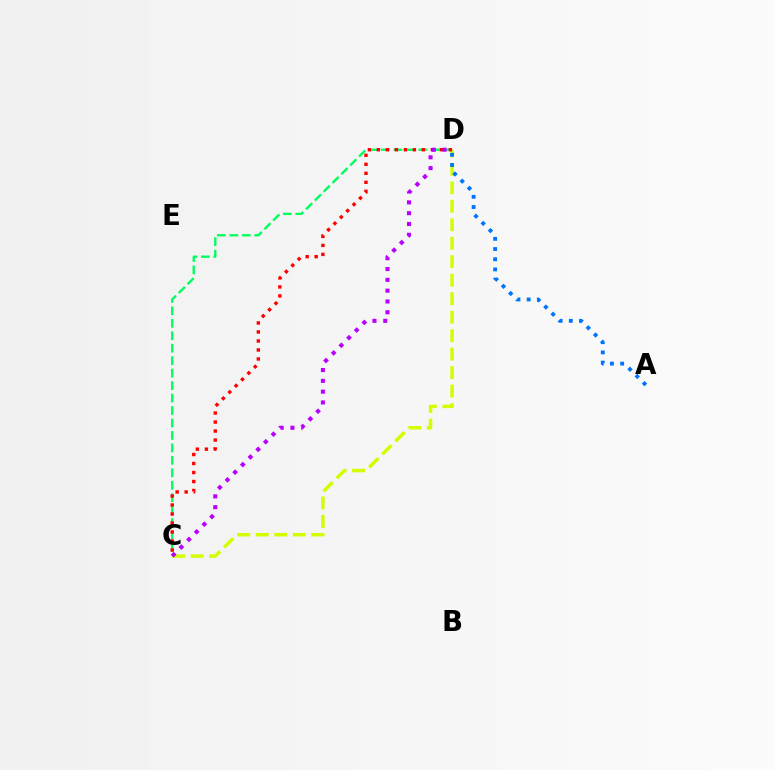{('C', 'D'): [{'color': '#00ff5c', 'line_style': 'dashed', 'thickness': 1.69}, {'color': '#d1ff00', 'line_style': 'dashed', 'thickness': 2.51}, {'color': '#ff0000', 'line_style': 'dotted', 'thickness': 2.45}, {'color': '#b900ff', 'line_style': 'dotted', 'thickness': 2.94}], ('A', 'D'): [{'color': '#0074ff', 'line_style': 'dotted', 'thickness': 2.77}]}